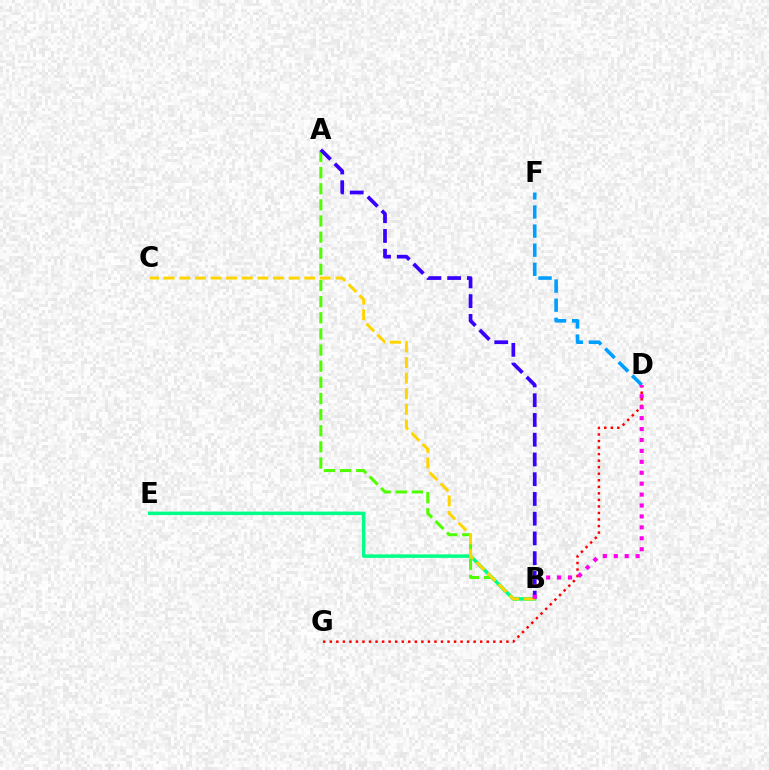{('A', 'B'): [{'color': '#4fff00', 'line_style': 'dashed', 'thickness': 2.19}, {'color': '#3700ff', 'line_style': 'dashed', 'thickness': 2.68}], ('D', 'F'): [{'color': '#009eff', 'line_style': 'dashed', 'thickness': 2.59}], ('B', 'E'): [{'color': '#00ff86', 'line_style': 'solid', 'thickness': 2.52}], ('B', 'C'): [{'color': '#ffd500', 'line_style': 'dashed', 'thickness': 2.12}], ('D', 'G'): [{'color': '#ff0000', 'line_style': 'dotted', 'thickness': 1.78}], ('B', 'D'): [{'color': '#ff00ed', 'line_style': 'dotted', 'thickness': 2.97}]}